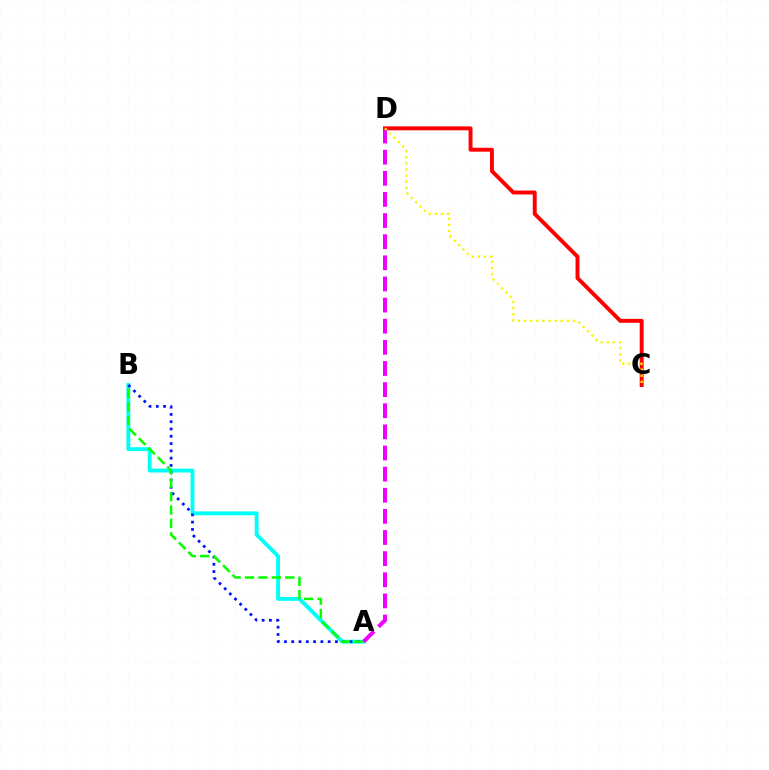{('A', 'B'): [{'color': '#00fff6', 'line_style': 'solid', 'thickness': 2.79}, {'color': '#0010ff', 'line_style': 'dotted', 'thickness': 1.98}, {'color': '#08ff00', 'line_style': 'dashed', 'thickness': 1.82}], ('A', 'D'): [{'color': '#ee00ff', 'line_style': 'dashed', 'thickness': 2.87}], ('C', 'D'): [{'color': '#ff0000', 'line_style': 'solid', 'thickness': 2.82}, {'color': '#fcf500', 'line_style': 'dotted', 'thickness': 1.66}]}